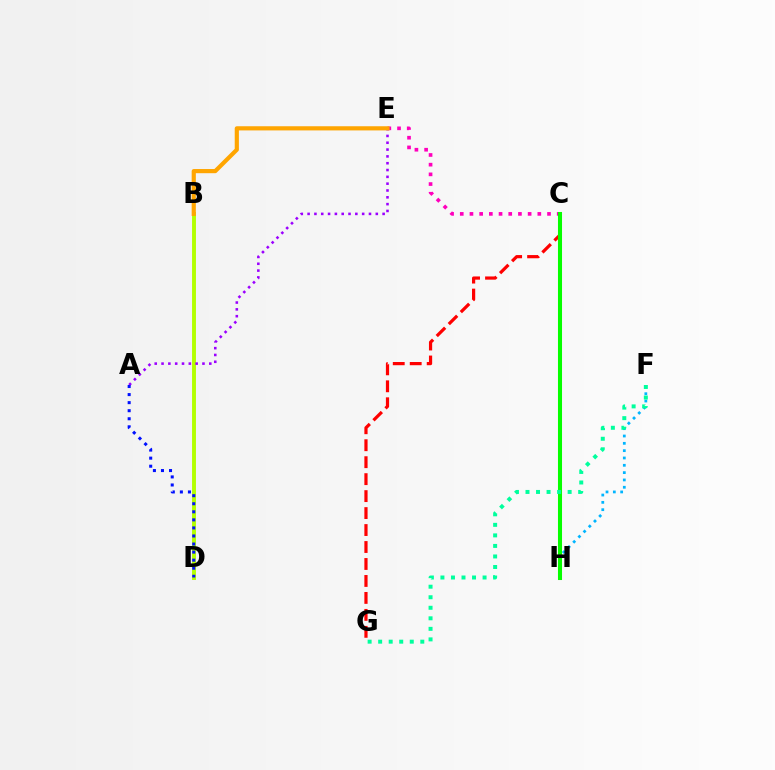{('B', 'D'): [{'color': '#b3ff00', 'line_style': 'solid', 'thickness': 2.81}], ('C', 'E'): [{'color': '#ff00bd', 'line_style': 'dotted', 'thickness': 2.63}], ('A', 'E'): [{'color': '#9b00ff', 'line_style': 'dotted', 'thickness': 1.85}], ('A', 'D'): [{'color': '#0010ff', 'line_style': 'dotted', 'thickness': 2.19}], ('F', 'H'): [{'color': '#00b5ff', 'line_style': 'dotted', 'thickness': 1.99}], ('C', 'G'): [{'color': '#ff0000', 'line_style': 'dashed', 'thickness': 2.3}], ('C', 'H'): [{'color': '#08ff00', 'line_style': 'solid', 'thickness': 2.92}], ('B', 'E'): [{'color': '#ffa500', 'line_style': 'solid', 'thickness': 3.0}], ('F', 'G'): [{'color': '#00ff9d', 'line_style': 'dotted', 'thickness': 2.86}]}